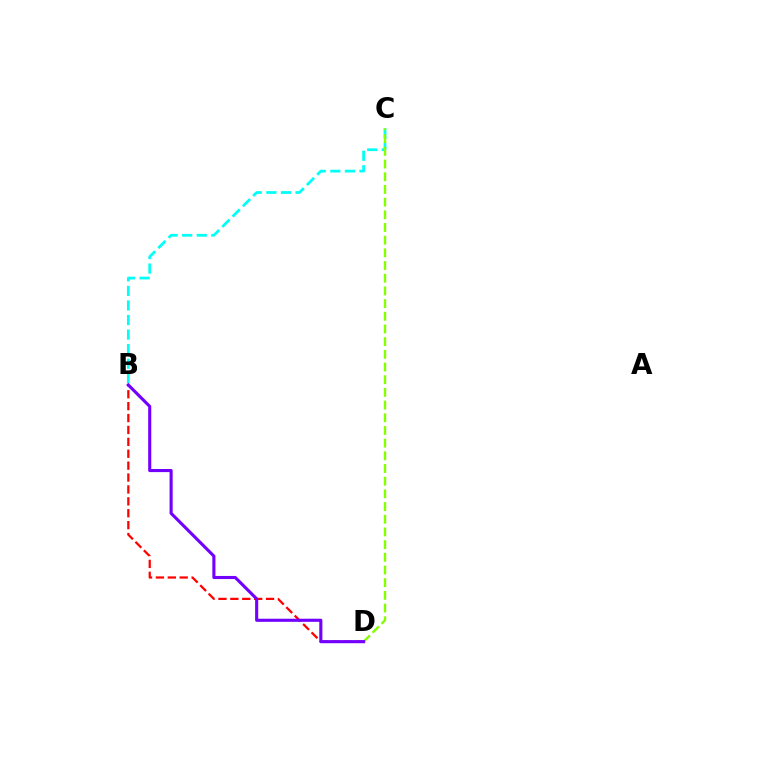{('B', 'D'): [{'color': '#ff0000', 'line_style': 'dashed', 'thickness': 1.62}, {'color': '#7200ff', 'line_style': 'solid', 'thickness': 2.23}], ('B', 'C'): [{'color': '#00fff6', 'line_style': 'dashed', 'thickness': 1.98}], ('C', 'D'): [{'color': '#84ff00', 'line_style': 'dashed', 'thickness': 1.72}]}